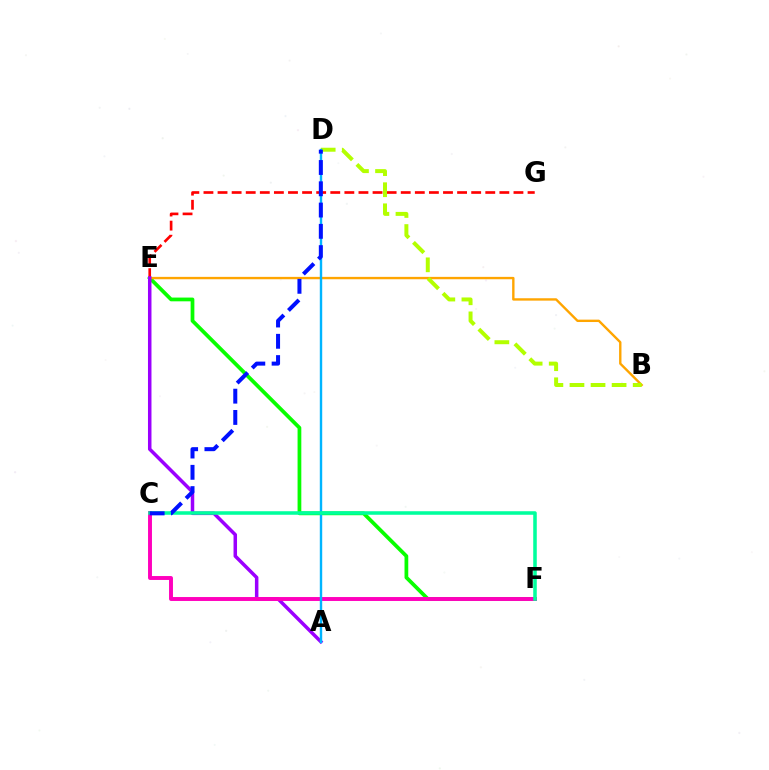{('E', 'F'): [{'color': '#08ff00', 'line_style': 'solid', 'thickness': 2.7}], ('B', 'E'): [{'color': '#ffa500', 'line_style': 'solid', 'thickness': 1.71}], ('E', 'G'): [{'color': '#ff0000', 'line_style': 'dashed', 'thickness': 1.91}], ('A', 'E'): [{'color': '#9b00ff', 'line_style': 'solid', 'thickness': 2.52}], ('C', 'F'): [{'color': '#ff00bd', 'line_style': 'solid', 'thickness': 2.82}, {'color': '#00ff9d', 'line_style': 'solid', 'thickness': 2.55}], ('B', 'D'): [{'color': '#b3ff00', 'line_style': 'dashed', 'thickness': 2.86}], ('A', 'D'): [{'color': '#00b5ff', 'line_style': 'solid', 'thickness': 1.73}], ('C', 'D'): [{'color': '#0010ff', 'line_style': 'dashed', 'thickness': 2.89}]}